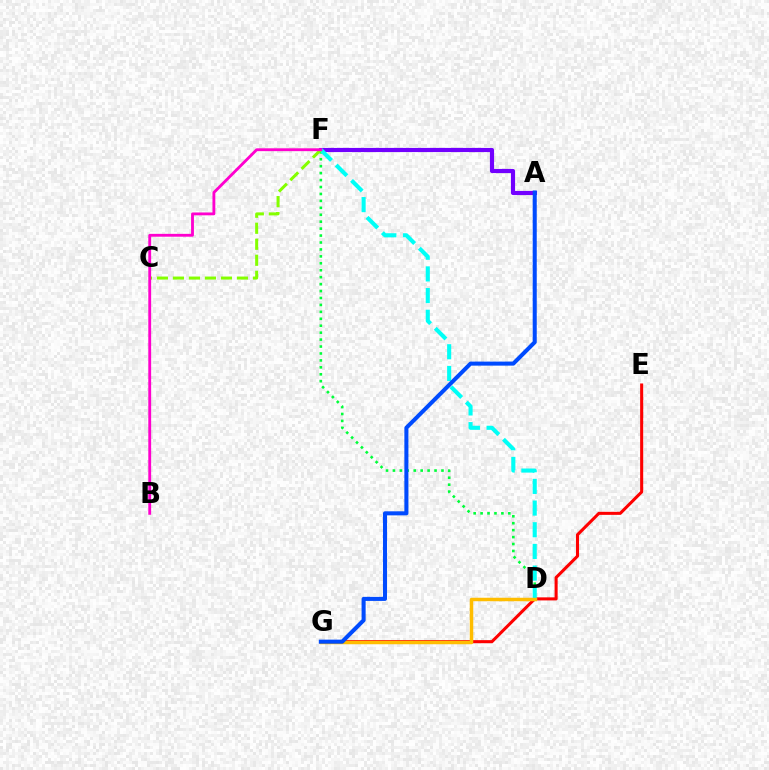{('A', 'F'): [{'color': '#7200ff', 'line_style': 'solid', 'thickness': 2.99}], ('E', 'G'): [{'color': '#ff0000', 'line_style': 'solid', 'thickness': 2.2}], ('D', 'F'): [{'color': '#00ff39', 'line_style': 'dotted', 'thickness': 1.88}, {'color': '#00fff6', 'line_style': 'dashed', 'thickness': 2.95}], ('C', 'F'): [{'color': '#84ff00', 'line_style': 'dashed', 'thickness': 2.17}], ('D', 'G'): [{'color': '#ffbd00', 'line_style': 'solid', 'thickness': 2.51}], ('A', 'G'): [{'color': '#004bff', 'line_style': 'solid', 'thickness': 2.92}], ('B', 'F'): [{'color': '#ff00cf', 'line_style': 'solid', 'thickness': 2.05}]}